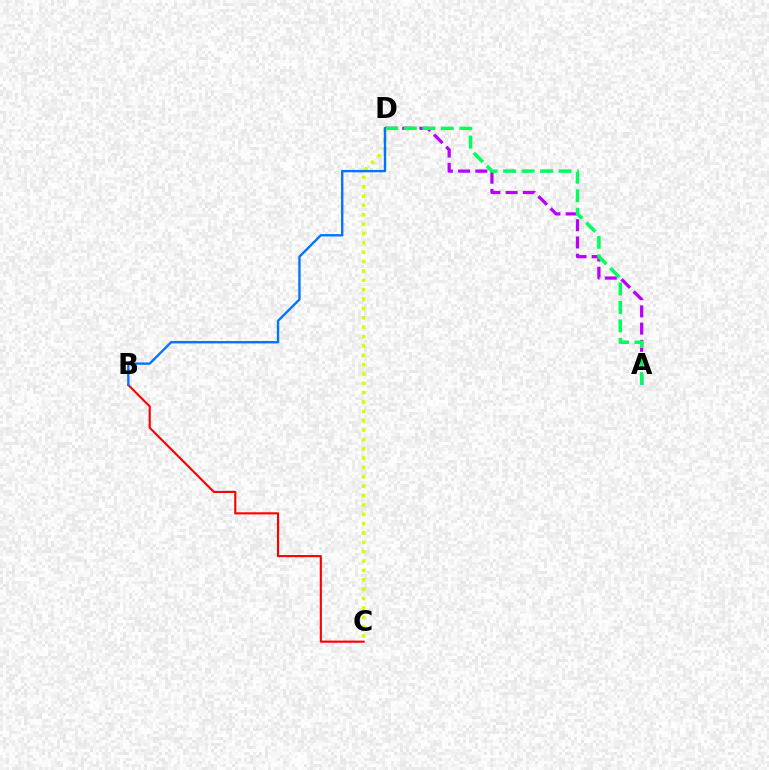{('A', 'D'): [{'color': '#b900ff', 'line_style': 'dashed', 'thickness': 2.34}, {'color': '#00ff5c', 'line_style': 'dashed', 'thickness': 2.51}], ('C', 'D'): [{'color': '#d1ff00', 'line_style': 'dotted', 'thickness': 2.54}], ('B', 'C'): [{'color': '#ff0000', 'line_style': 'solid', 'thickness': 1.53}], ('B', 'D'): [{'color': '#0074ff', 'line_style': 'solid', 'thickness': 1.7}]}